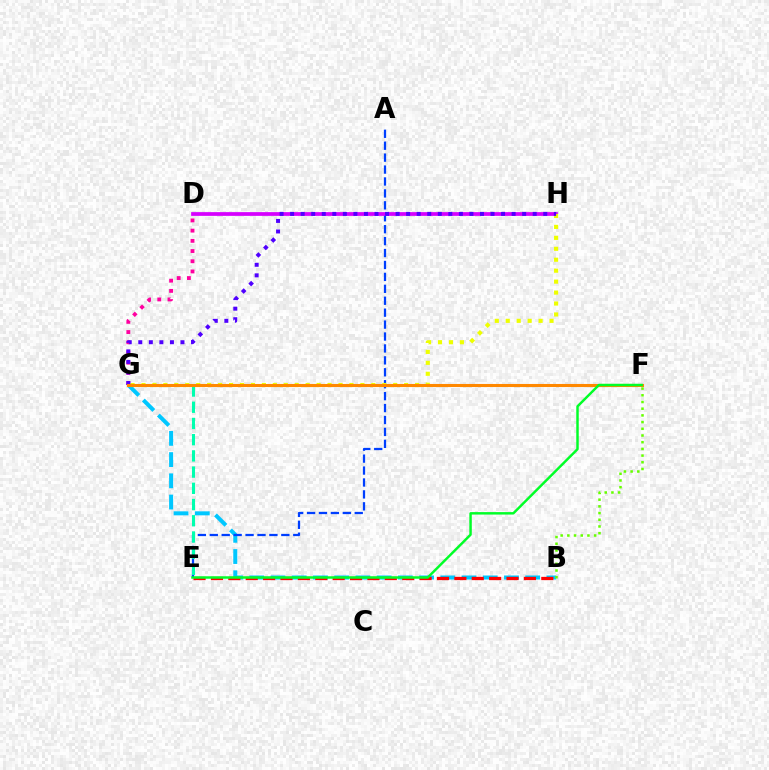{('B', 'G'): [{'color': '#00c7ff', 'line_style': 'dashed', 'thickness': 2.88}], ('B', 'E'): [{'color': '#ff0000', 'line_style': 'dashed', 'thickness': 2.36}], ('B', 'F'): [{'color': '#66ff00', 'line_style': 'dotted', 'thickness': 1.82}], ('D', 'G'): [{'color': '#ff00a0', 'line_style': 'dotted', 'thickness': 2.77}], ('A', 'E'): [{'color': '#003fff', 'line_style': 'dashed', 'thickness': 1.62}], ('D', 'H'): [{'color': '#d600ff', 'line_style': 'solid', 'thickness': 2.69}], ('E', 'G'): [{'color': '#00ffaf', 'line_style': 'dashed', 'thickness': 2.2}], ('G', 'H'): [{'color': '#eeff00', 'line_style': 'dotted', 'thickness': 2.97}, {'color': '#4f00ff', 'line_style': 'dotted', 'thickness': 2.87}], ('F', 'G'): [{'color': '#ff8800', 'line_style': 'solid', 'thickness': 2.21}], ('E', 'F'): [{'color': '#00ff27', 'line_style': 'solid', 'thickness': 1.77}]}